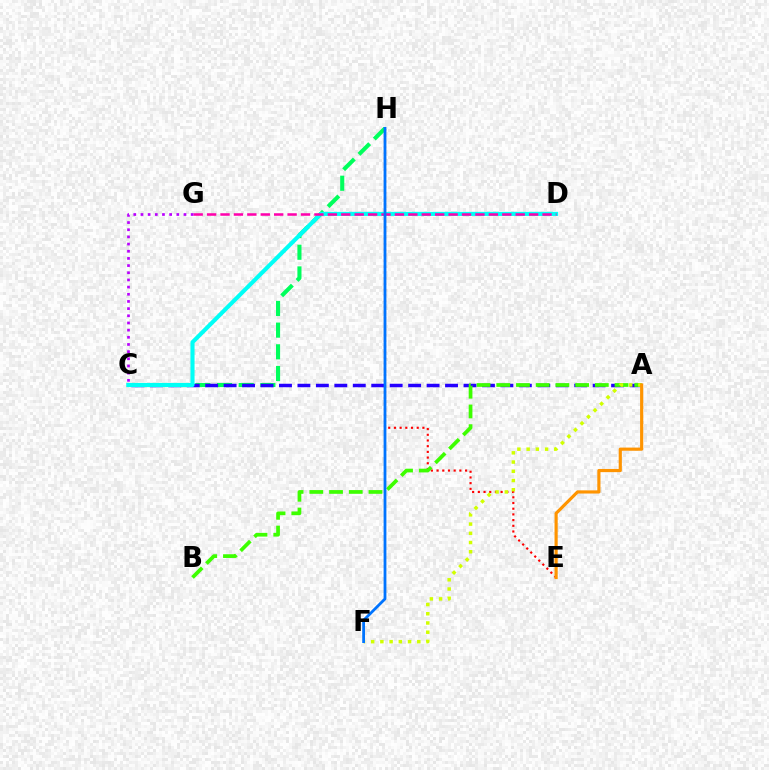{('C', 'H'): [{'color': '#00ff5c', 'line_style': 'dashed', 'thickness': 2.95}], ('E', 'H'): [{'color': '#ff0000', 'line_style': 'dotted', 'thickness': 1.55}], ('A', 'C'): [{'color': '#2500ff', 'line_style': 'dashed', 'thickness': 2.51}], ('C', 'D'): [{'color': '#00fff6', 'line_style': 'solid', 'thickness': 2.95}], ('A', 'B'): [{'color': '#3dff00', 'line_style': 'dashed', 'thickness': 2.68}], ('A', 'F'): [{'color': '#d1ff00', 'line_style': 'dotted', 'thickness': 2.51}], ('D', 'G'): [{'color': '#ff00ac', 'line_style': 'dashed', 'thickness': 1.82}], ('F', 'H'): [{'color': '#0074ff', 'line_style': 'solid', 'thickness': 2.01}], ('A', 'E'): [{'color': '#ff9400', 'line_style': 'solid', 'thickness': 2.28}], ('C', 'G'): [{'color': '#b900ff', 'line_style': 'dotted', 'thickness': 1.95}]}